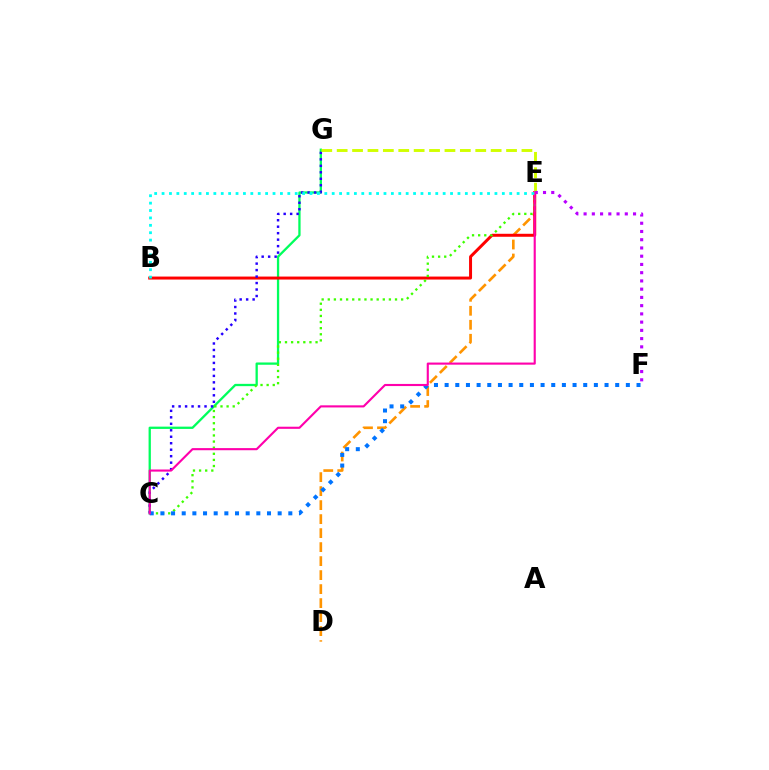{('C', 'G'): [{'color': '#00ff5c', 'line_style': 'solid', 'thickness': 1.65}, {'color': '#2500ff', 'line_style': 'dotted', 'thickness': 1.76}], ('D', 'E'): [{'color': '#ff9400', 'line_style': 'dashed', 'thickness': 1.9}], ('B', 'E'): [{'color': '#ff0000', 'line_style': 'solid', 'thickness': 2.15}, {'color': '#00fff6', 'line_style': 'dotted', 'thickness': 2.01}], ('C', 'E'): [{'color': '#3dff00', 'line_style': 'dotted', 'thickness': 1.66}, {'color': '#ff00ac', 'line_style': 'solid', 'thickness': 1.53}], ('E', 'G'): [{'color': '#d1ff00', 'line_style': 'dashed', 'thickness': 2.09}], ('C', 'F'): [{'color': '#0074ff', 'line_style': 'dotted', 'thickness': 2.9}], ('E', 'F'): [{'color': '#b900ff', 'line_style': 'dotted', 'thickness': 2.24}]}